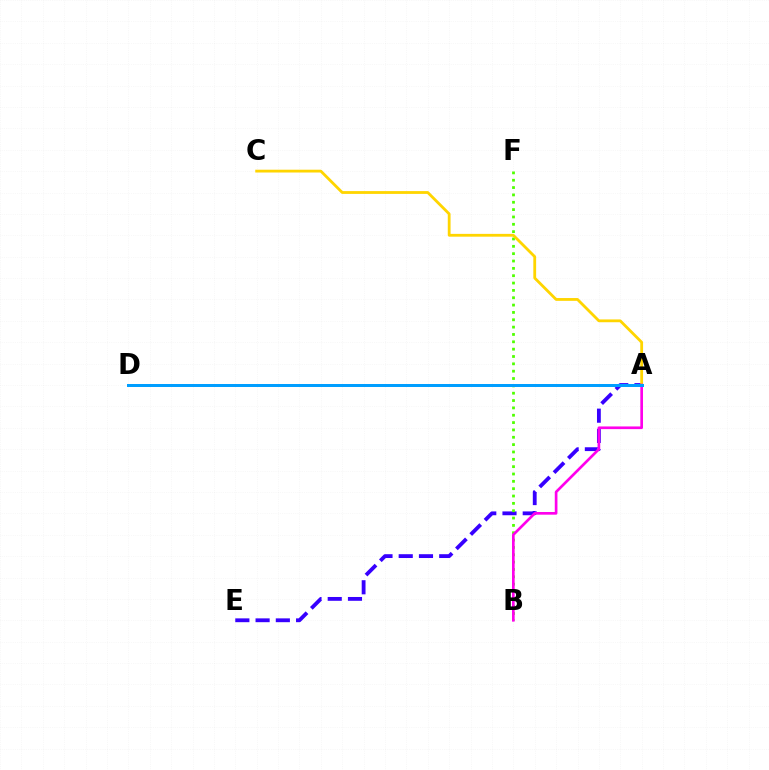{('A', 'D'): [{'color': '#ff0000', 'line_style': 'dashed', 'thickness': 1.91}, {'color': '#00ff86', 'line_style': 'dashed', 'thickness': 2.11}, {'color': '#009eff', 'line_style': 'solid', 'thickness': 2.16}], ('A', 'E'): [{'color': '#3700ff', 'line_style': 'dashed', 'thickness': 2.75}], ('B', 'F'): [{'color': '#4fff00', 'line_style': 'dotted', 'thickness': 2.0}], ('A', 'C'): [{'color': '#ffd500', 'line_style': 'solid', 'thickness': 2.02}], ('A', 'B'): [{'color': '#ff00ed', 'line_style': 'solid', 'thickness': 1.93}]}